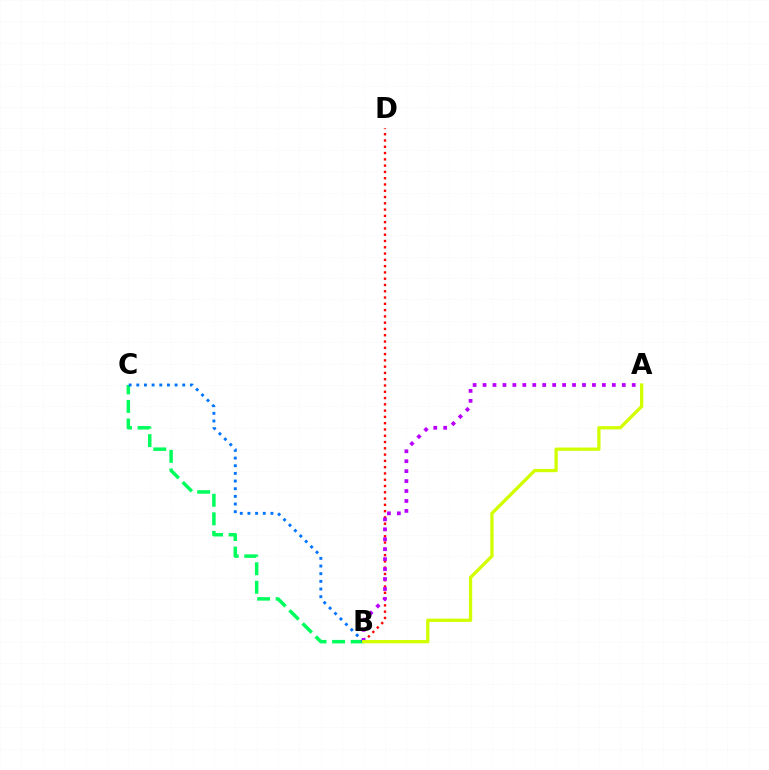{('B', 'C'): [{'color': '#00ff5c', 'line_style': 'dashed', 'thickness': 2.52}, {'color': '#0074ff', 'line_style': 'dotted', 'thickness': 2.08}], ('B', 'D'): [{'color': '#ff0000', 'line_style': 'dotted', 'thickness': 1.71}], ('A', 'B'): [{'color': '#b900ff', 'line_style': 'dotted', 'thickness': 2.7}, {'color': '#d1ff00', 'line_style': 'solid', 'thickness': 2.36}]}